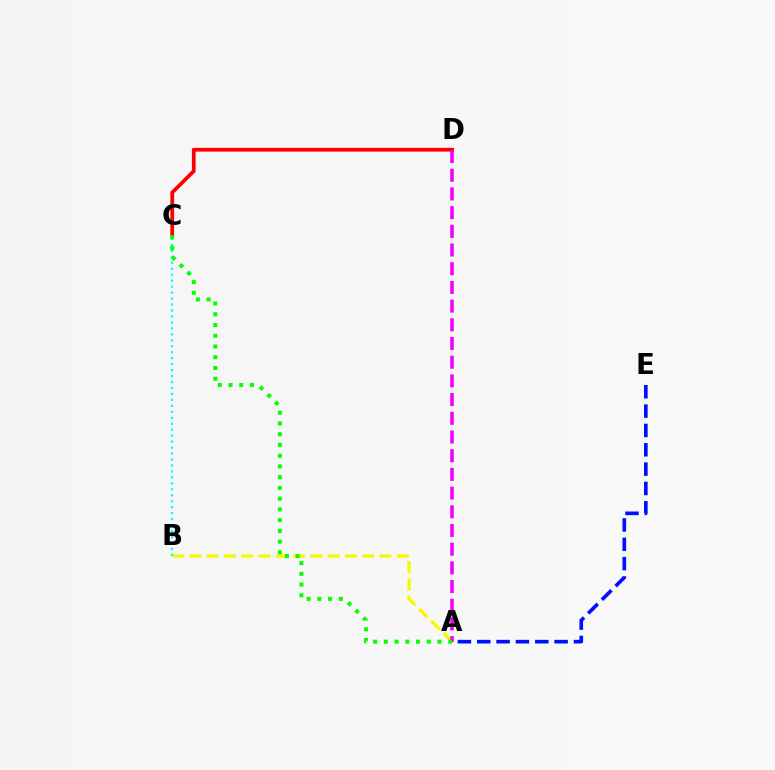{('A', 'B'): [{'color': '#fcf500', 'line_style': 'dashed', 'thickness': 2.35}], ('C', 'D'): [{'color': '#ff0000', 'line_style': 'solid', 'thickness': 2.7}], ('B', 'C'): [{'color': '#00fff6', 'line_style': 'dotted', 'thickness': 1.62}], ('A', 'E'): [{'color': '#0010ff', 'line_style': 'dashed', 'thickness': 2.63}], ('A', 'D'): [{'color': '#ee00ff', 'line_style': 'dashed', 'thickness': 2.54}], ('A', 'C'): [{'color': '#08ff00', 'line_style': 'dotted', 'thickness': 2.92}]}